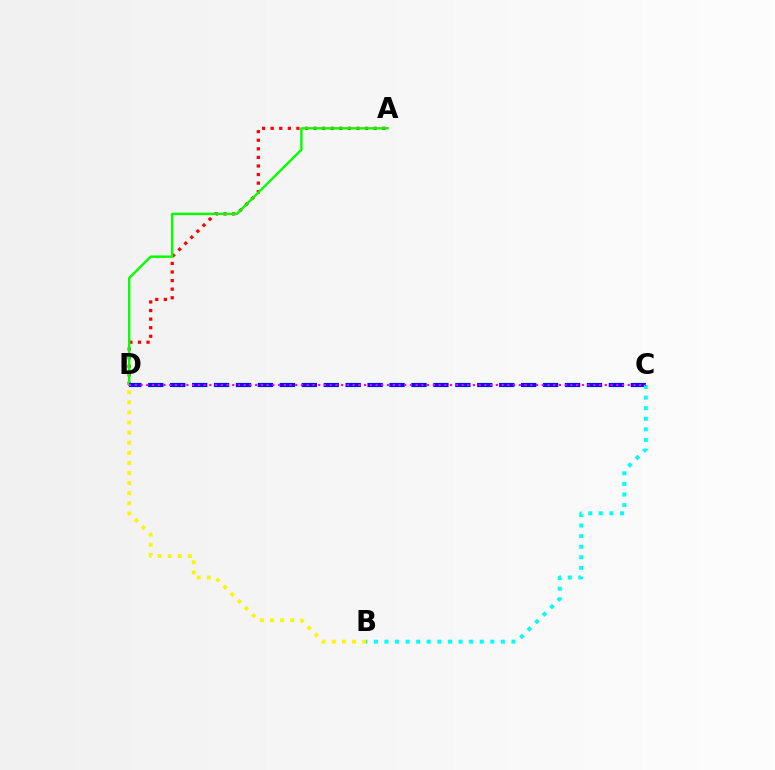{('B', 'D'): [{'color': '#fcf500', 'line_style': 'dotted', 'thickness': 2.74}], ('A', 'D'): [{'color': '#ff0000', 'line_style': 'dotted', 'thickness': 2.33}, {'color': '#08ff00', 'line_style': 'solid', 'thickness': 1.75}], ('C', 'D'): [{'color': '#0010ff', 'line_style': 'dashed', 'thickness': 2.98}, {'color': '#ee00ff', 'line_style': 'dotted', 'thickness': 1.56}], ('B', 'C'): [{'color': '#00fff6', 'line_style': 'dotted', 'thickness': 2.88}]}